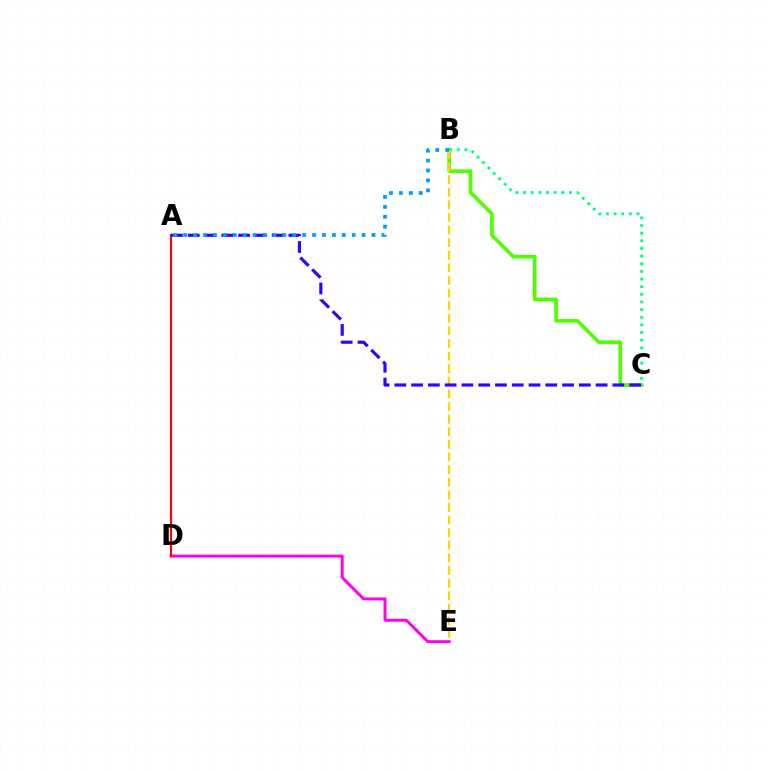{('B', 'C'): [{'color': '#4fff00', 'line_style': 'solid', 'thickness': 2.62}, {'color': '#00ff86', 'line_style': 'dotted', 'thickness': 2.08}], ('B', 'E'): [{'color': '#ffd500', 'line_style': 'dashed', 'thickness': 1.71}], ('D', 'E'): [{'color': '#ff00ed', 'line_style': 'solid', 'thickness': 2.12}], ('A', 'D'): [{'color': '#ff0000', 'line_style': 'solid', 'thickness': 1.55}], ('A', 'C'): [{'color': '#3700ff', 'line_style': 'dashed', 'thickness': 2.28}], ('A', 'B'): [{'color': '#009eff', 'line_style': 'dotted', 'thickness': 2.69}]}